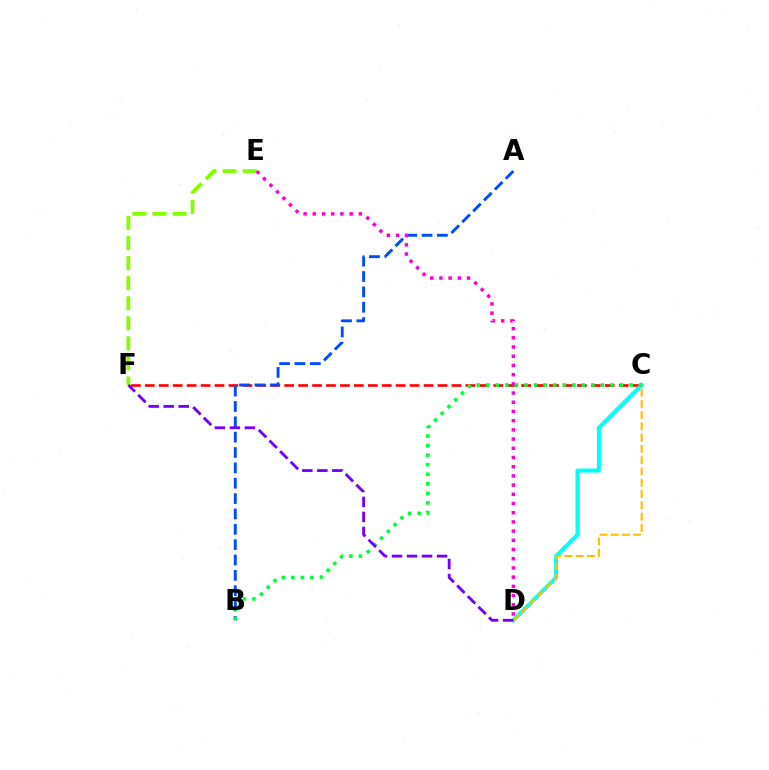{('C', 'F'): [{'color': '#ff0000', 'line_style': 'dashed', 'thickness': 1.89}], ('C', 'D'): [{'color': '#00fff6', 'line_style': 'solid', 'thickness': 2.9}, {'color': '#ffbd00', 'line_style': 'dashed', 'thickness': 1.53}], ('A', 'B'): [{'color': '#004bff', 'line_style': 'dashed', 'thickness': 2.09}], ('E', 'F'): [{'color': '#84ff00', 'line_style': 'dashed', 'thickness': 2.73}], ('D', 'E'): [{'color': '#ff00cf', 'line_style': 'dotted', 'thickness': 2.5}], ('B', 'C'): [{'color': '#00ff39', 'line_style': 'dotted', 'thickness': 2.6}], ('D', 'F'): [{'color': '#7200ff', 'line_style': 'dashed', 'thickness': 2.04}]}